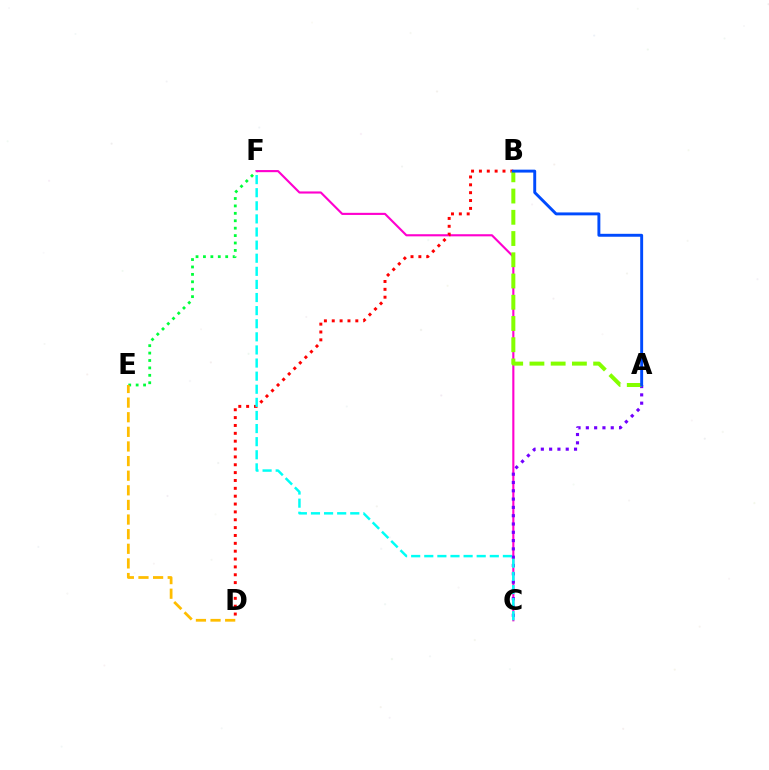{('E', 'F'): [{'color': '#00ff39', 'line_style': 'dotted', 'thickness': 2.01}], ('D', 'E'): [{'color': '#ffbd00', 'line_style': 'dashed', 'thickness': 1.99}], ('C', 'F'): [{'color': '#ff00cf', 'line_style': 'solid', 'thickness': 1.53}, {'color': '#00fff6', 'line_style': 'dashed', 'thickness': 1.78}], ('A', 'C'): [{'color': '#7200ff', 'line_style': 'dotted', 'thickness': 2.26}], ('B', 'D'): [{'color': '#ff0000', 'line_style': 'dotted', 'thickness': 2.13}], ('A', 'B'): [{'color': '#84ff00', 'line_style': 'dashed', 'thickness': 2.89}, {'color': '#004bff', 'line_style': 'solid', 'thickness': 2.1}]}